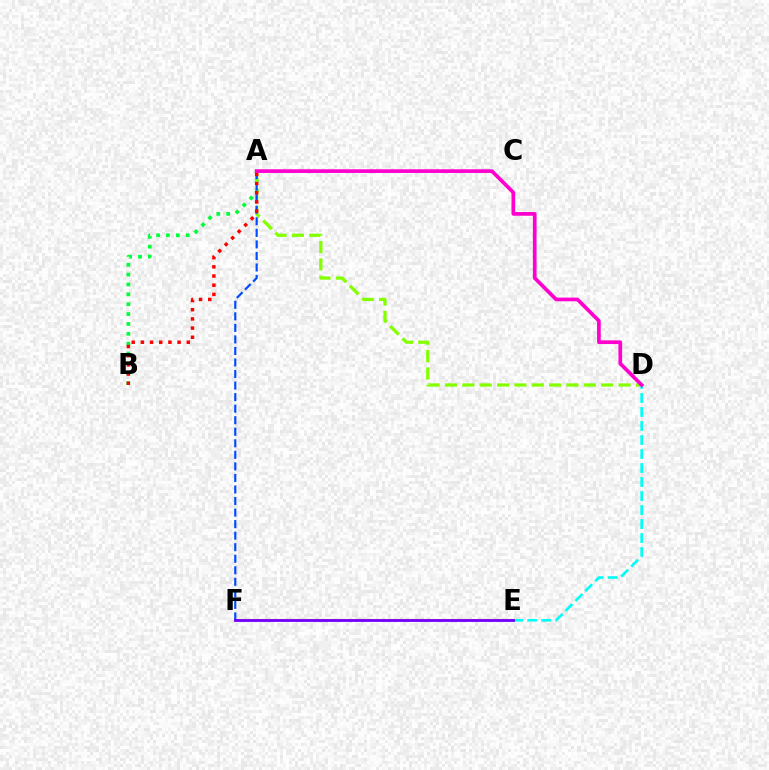{('A', 'B'): [{'color': '#00ff39', 'line_style': 'dotted', 'thickness': 2.68}, {'color': '#ff0000', 'line_style': 'dotted', 'thickness': 2.49}], ('A', 'D'): [{'color': '#84ff00', 'line_style': 'dashed', 'thickness': 2.36}, {'color': '#ff00cf', 'line_style': 'solid', 'thickness': 2.66}], ('E', 'F'): [{'color': '#ffbd00', 'line_style': 'solid', 'thickness': 1.54}, {'color': '#7200ff', 'line_style': 'solid', 'thickness': 2.03}], ('D', 'E'): [{'color': '#00fff6', 'line_style': 'dashed', 'thickness': 1.9}], ('A', 'F'): [{'color': '#004bff', 'line_style': 'dashed', 'thickness': 1.57}]}